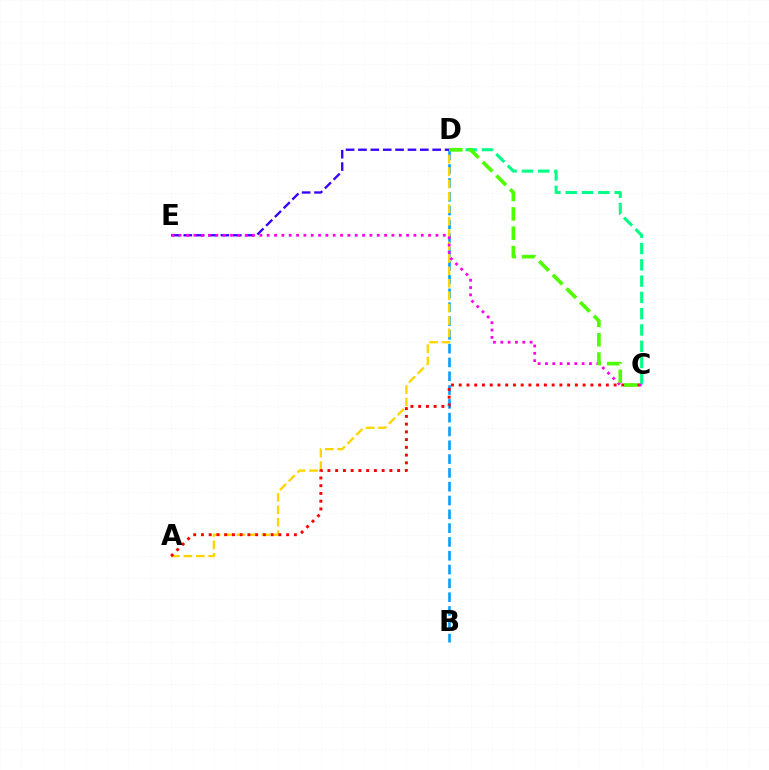{('C', 'D'): [{'color': '#00ff86', 'line_style': 'dashed', 'thickness': 2.21}, {'color': '#4fff00', 'line_style': 'dashed', 'thickness': 2.62}], ('B', 'D'): [{'color': '#009eff', 'line_style': 'dashed', 'thickness': 1.88}], ('A', 'D'): [{'color': '#ffd500', 'line_style': 'dashed', 'thickness': 1.69}], ('D', 'E'): [{'color': '#3700ff', 'line_style': 'dashed', 'thickness': 1.68}], ('A', 'C'): [{'color': '#ff0000', 'line_style': 'dotted', 'thickness': 2.1}], ('C', 'E'): [{'color': '#ff00ed', 'line_style': 'dotted', 'thickness': 1.99}]}